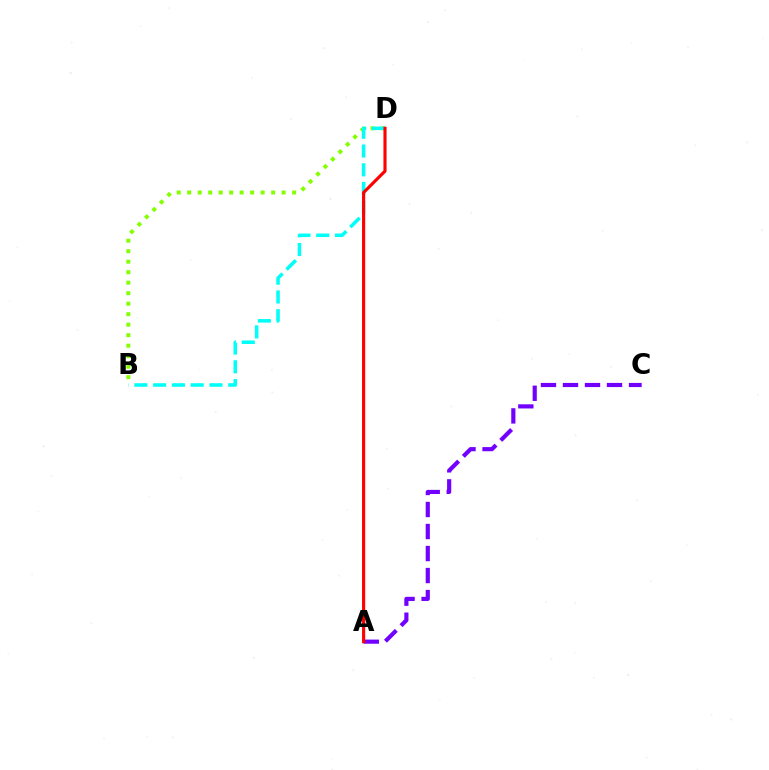{('B', 'D'): [{'color': '#84ff00', 'line_style': 'dotted', 'thickness': 2.85}, {'color': '#00fff6', 'line_style': 'dashed', 'thickness': 2.55}], ('A', 'C'): [{'color': '#7200ff', 'line_style': 'dashed', 'thickness': 2.99}], ('A', 'D'): [{'color': '#ff0000', 'line_style': 'solid', 'thickness': 2.26}]}